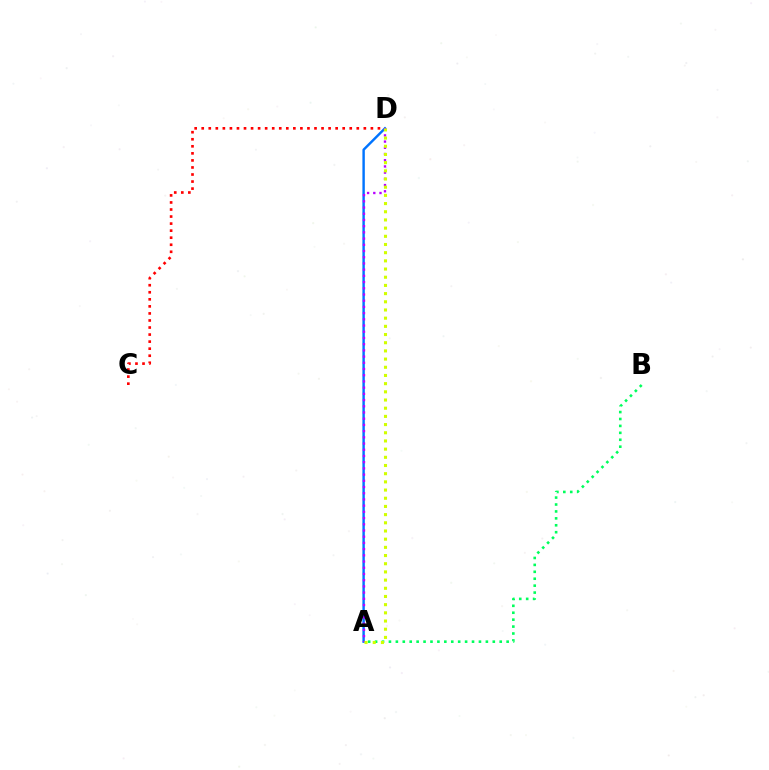{('A', 'B'): [{'color': '#00ff5c', 'line_style': 'dotted', 'thickness': 1.88}], ('C', 'D'): [{'color': '#ff0000', 'line_style': 'dotted', 'thickness': 1.92}], ('A', 'D'): [{'color': '#0074ff', 'line_style': 'solid', 'thickness': 1.75}, {'color': '#b900ff', 'line_style': 'dotted', 'thickness': 1.69}, {'color': '#d1ff00', 'line_style': 'dotted', 'thickness': 2.22}]}